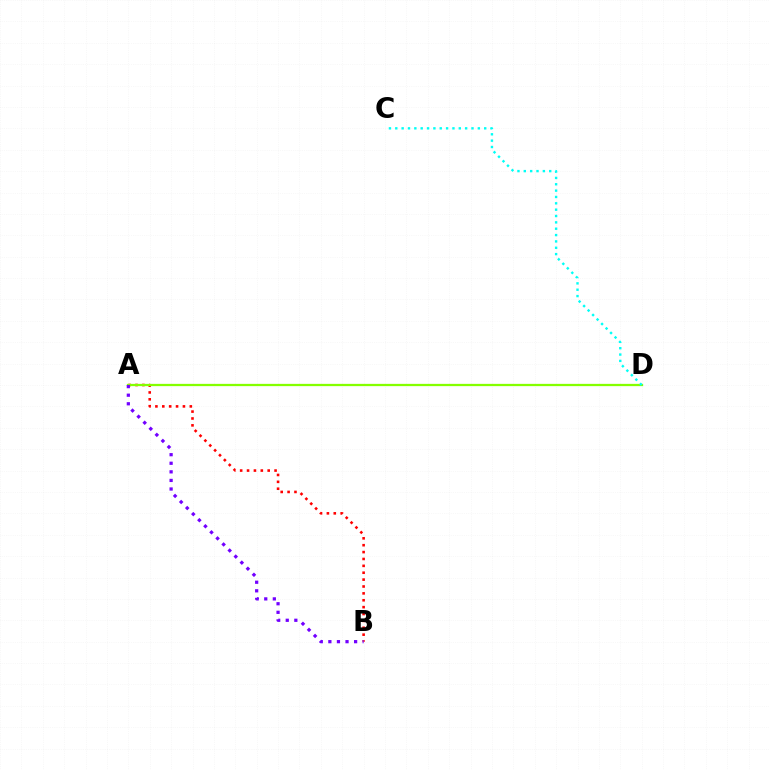{('A', 'B'): [{'color': '#ff0000', 'line_style': 'dotted', 'thickness': 1.87}, {'color': '#7200ff', 'line_style': 'dotted', 'thickness': 2.33}], ('A', 'D'): [{'color': '#84ff00', 'line_style': 'solid', 'thickness': 1.64}], ('C', 'D'): [{'color': '#00fff6', 'line_style': 'dotted', 'thickness': 1.73}]}